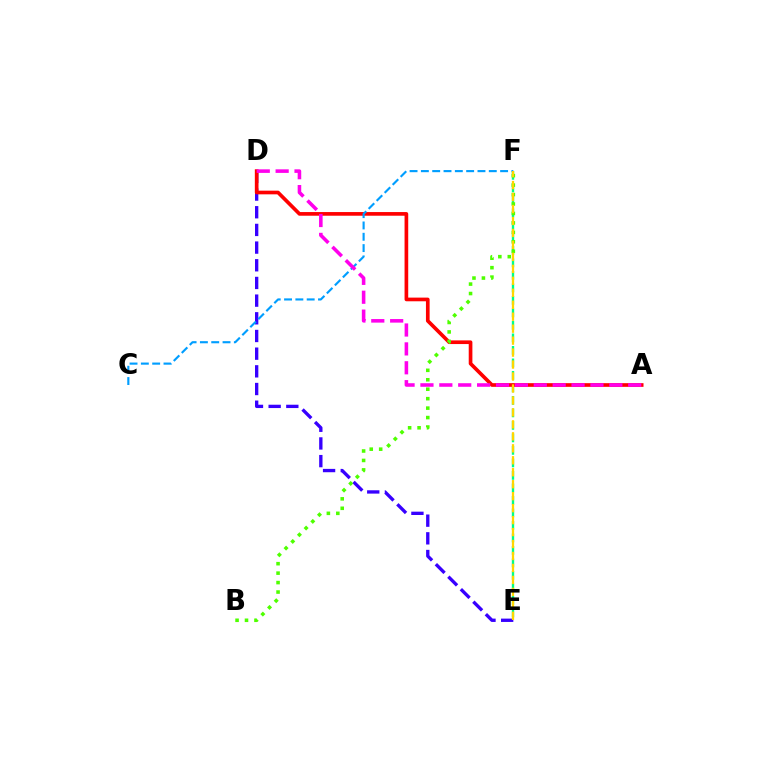{('D', 'E'): [{'color': '#3700ff', 'line_style': 'dashed', 'thickness': 2.4}], ('E', 'F'): [{'color': '#00ff86', 'line_style': 'dashed', 'thickness': 1.7}, {'color': '#ffd500', 'line_style': 'dashed', 'thickness': 1.63}], ('A', 'D'): [{'color': '#ff0000', 'line_style': 'solid', 'thickness': 2.64}, {'color': '#ff00ed', 'line_style': 'dashed', 'thickness': 2.57}], ('C', 'F'): [{'color': '#009eff', 'line_style': 'dashed', 'thickness': 1.54}], ('B', 'F'): [{'color': '#4fff00', 'line_style': 'dotted', 'thickness': 2.57}]}